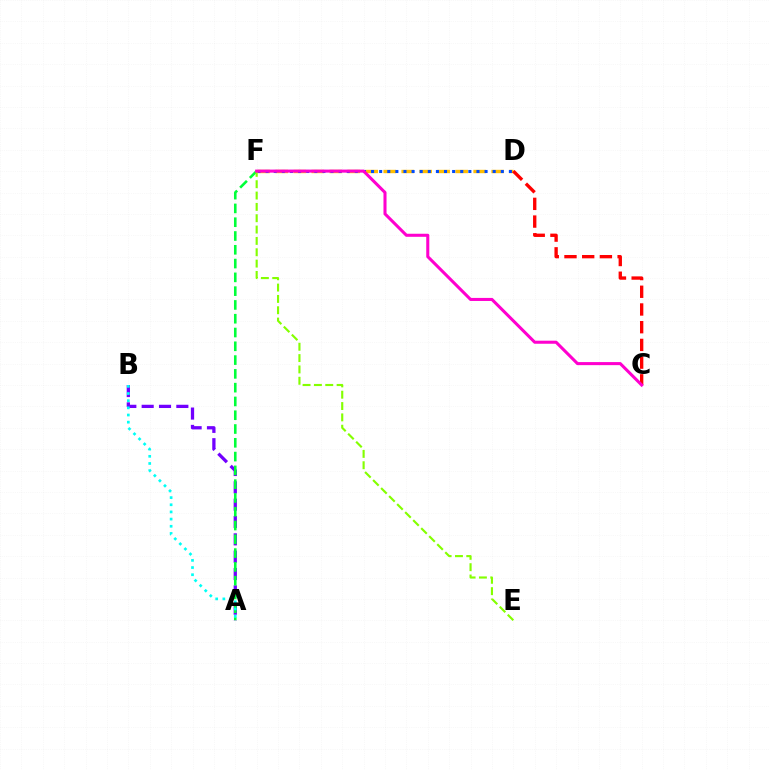{('A', 'B'): [{'color': '#7200ff', 'line_style': 'dashed', 'thickness': 2.36}, {'color': '#00fff6', 'line_style': 'dotted', 'thickness': 1.95}], ('D', 'F'): [{'color': '#ffbd00', 'line_style': 'dashed', 'thickness': 2.44}, {'color': '#004bff', 'line_style': 'dotted', 'thickness': 2.2}], ('C', 'D'): [{'color': '#ff0000', 'line_style': 'dashed', 'thickness': 2.41}], ('A', 'F'): [{'color': '#00ff39', 'line_style': 'dashed', 'thickness': 1.87}], ('E', 'F'): [{'color': '#84ff00', 'line_style': 'dashed', 'thickness': 1.54}], ('C', 'F'): [{'color': '#ff00cf', 'line_style': 'solid', 'thickness': 2.2}]}